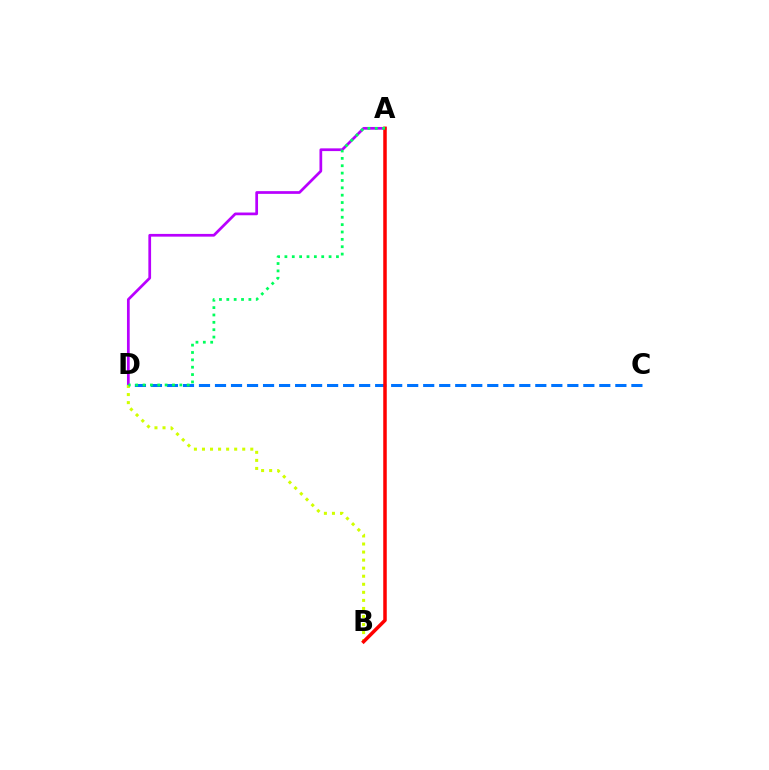{('A', 'D'): [{'color': '#b900ff', 'line_style': 'solid', 'thickness': 1.96}, {'color': '#00ff5c', 'line_style': 'dotted', 'thickness': 2.0}], ('C', 'D'): [{'color': '#0074ff', 'line_style': 'dashed', 'thickness': 2.18}], ('B', 'D'): [{'color': '#d1ff00', 'line_style': 'dotted', 'thickness': 2.19}], ('A', 'B'): [{'color': '#ff0000', 'line_style': 'solid', 'thickness': 2.53}]}